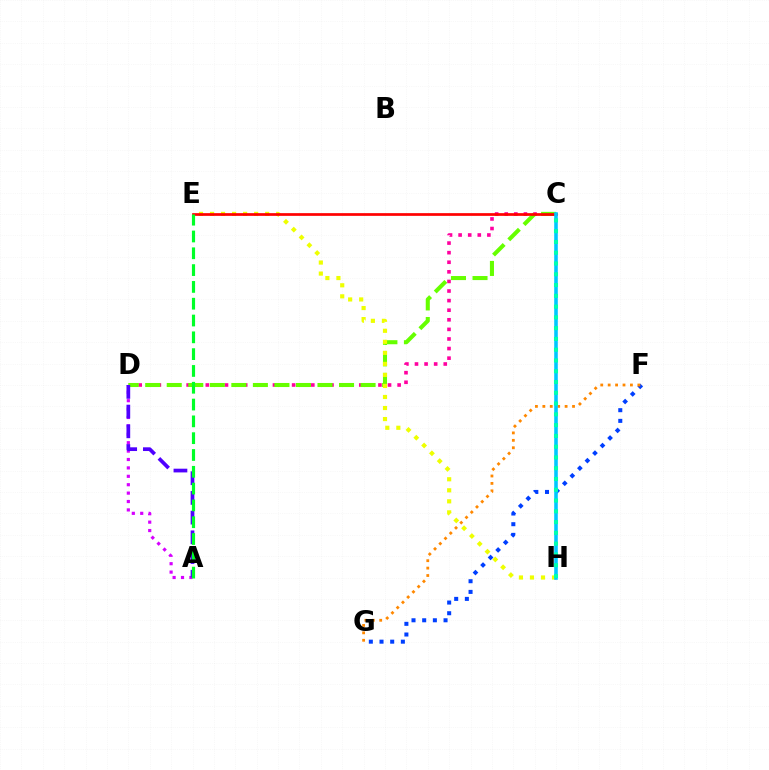{('A', 'D'): [{'color': '#d600ff', 'line_style': 'dotted', 'thickness': 2.28}, {'color': '#4f00ff', 'line_style': 'dashed', 'thickness': 2.68}], ('C', 'D'): [{'color': '#ff00a0', 'line_style': 'dotted', 'thickness': 2.61}, {'color': '#66ff00', 'line_style': 'dashed', 'thickness': 2.93}], ('F', 'G'): [{'color': '#003fff', 'line_style': 'dotted', 'thickness': 2.9}, {'color': '#ff8800', 'line_style': 'dotted', 'thickness': 2.02}], ('E', 'H'): [{'color': '#eeff00', 'line_style': 'dotted', 'thickness': 3.0}], ('C', 'E'): [{'color': '#ff0000', 'line_style': 'solid', 'thickness': 1.95}], ('A', 'E'): [{'color': '#00ff27', 'line_style': 'dashed', 'thickness': 2.28}], ('C', 'H'): [{'color': '#00c7ff', 'line_style': 'solid', 'thickness': 2.58}, {'color': '#00ffaf', 'line_style': 'dotted', 'thickness': 2.93}]}